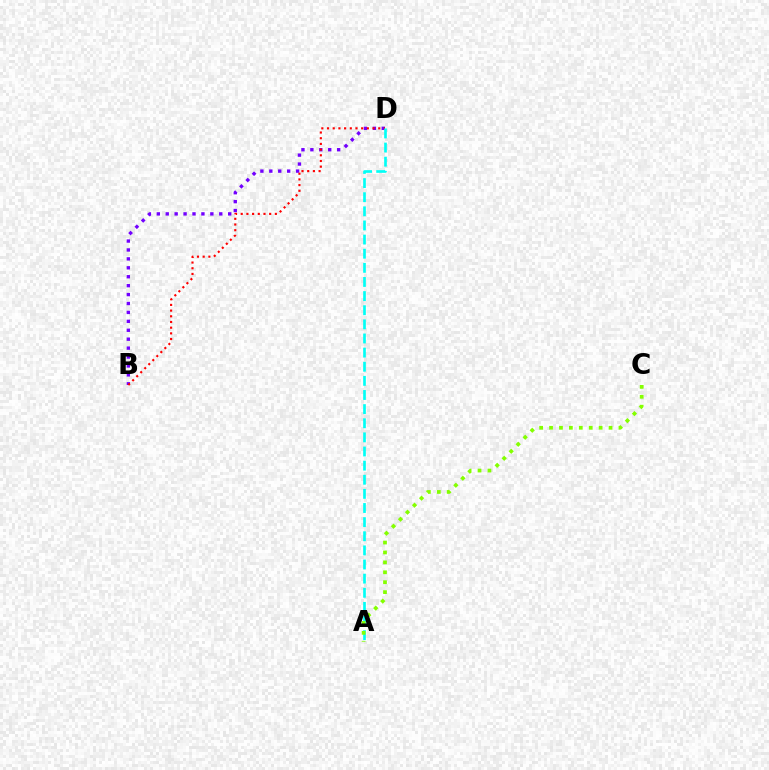{('B', 'D'): [{'color': '#7200ff', 'line_style': 'dotted', 'thickness': 2.42}, {'color': '#ff0000', 'line_style': 'dotted', 'thickness': 1.55}], ('A', 'D'): [{'color': '#00fff6', 'line_style': 'dashed', 'thickness': 1.92}], ('A', 'C'): [{'color': '#84ff00', 'line_style': 'dotted', 'thickness': 2.69}]}